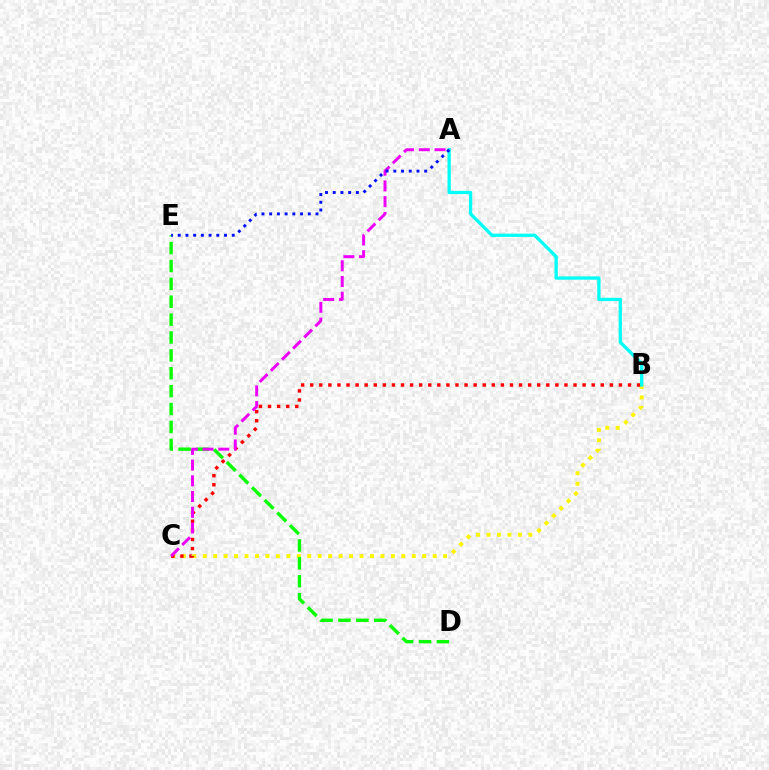{('B', 'C'): [{'color': '#fcf500', 'line_style': 'dotted', 'thickness': 2.84}, {'color': '#ff0000', 'line_style': 'dotted', 'thickness': 2.47}], ('D', 'E'): [{'color': '#08ff00', 'line_style': 'dashed', 'thickness': 2.43}], ('A', 'B'): [{'color': '#00fff6', 'line_style': 'solid', 'thickness': 2.36}], ('A', 'C'): [{'color': '#ee00ff', 'line_style': 'dashed', 'thickness': 2.14}], ('A', 'E'): [{'color': '#0010ff', 'line_style': 'dotted', 'thickness': 2.1}]}